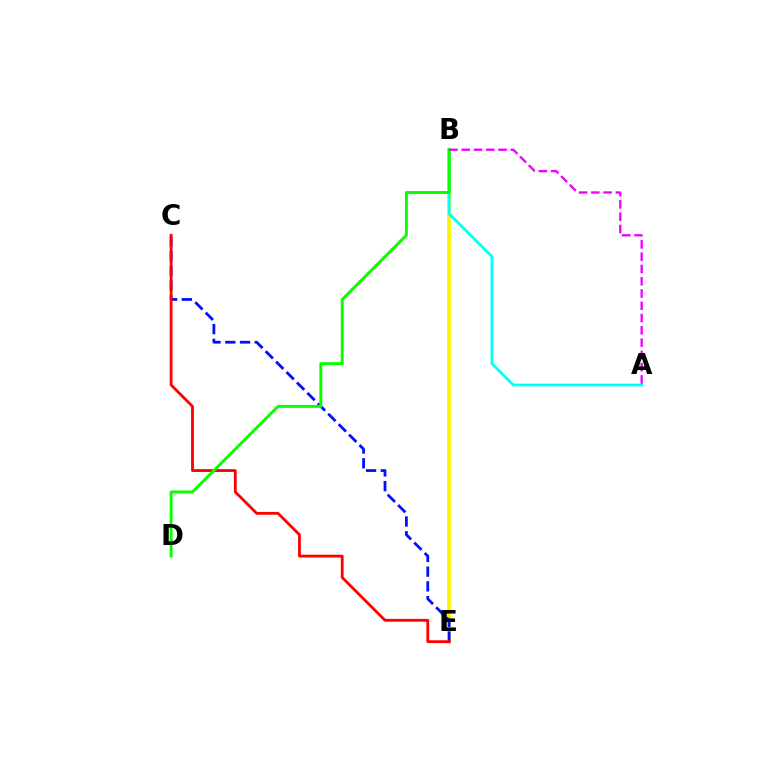{('B', 'E'): [{'color': '#fcf500', 'line_style': 'solid', 'thickness': 2.69}], ('C', 'E'): [{'color': '#0010ff', 'line_style': 'dashed', 'thickness': 2.0}, {'color': '#ff0000', 'line_style': 'solid', 'thickness': 2.02}], ('A', 'B'): [{'color': '#00fff6', 'line_style': 'solid', 'thickness': 1.96}, {'color': '#ee00ff', 'line_style': 'dashed', 'thickness': 1.67}], ('B', 'D'): [{'color': '#08ff00', 'line_style': 'solid', 'thickness': 2.12}]}